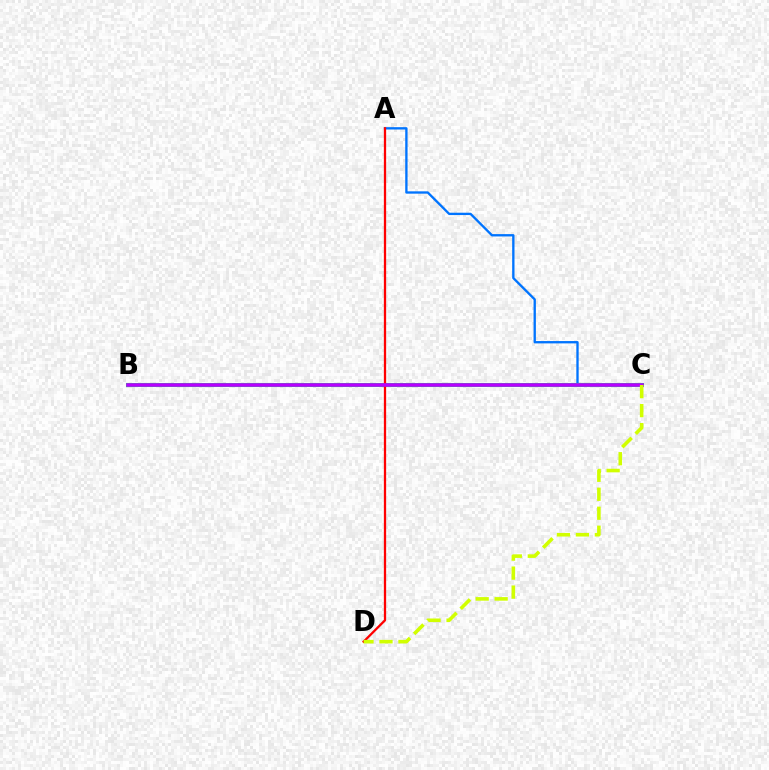{('A', 'C'): [{'color': '#0074ff', 'line_style': 'solid', 'thickness': 1.68}], ('B', 'C'): [{'color': '#00ff5c', 'line_style': 'solid', 'thickness': 2.9}, {'color': '#b900ff', 'line_style': 'solid', 'thickness': 2.57}], ('A', 'D'): [{'color': '#ff0000', 'line_style': 'solid', 'thickness': 1.64}], ('C', 'D'): [{'color': '#d1ff00', 'line_style': 'dashed', 'thickness': 2.58}]}